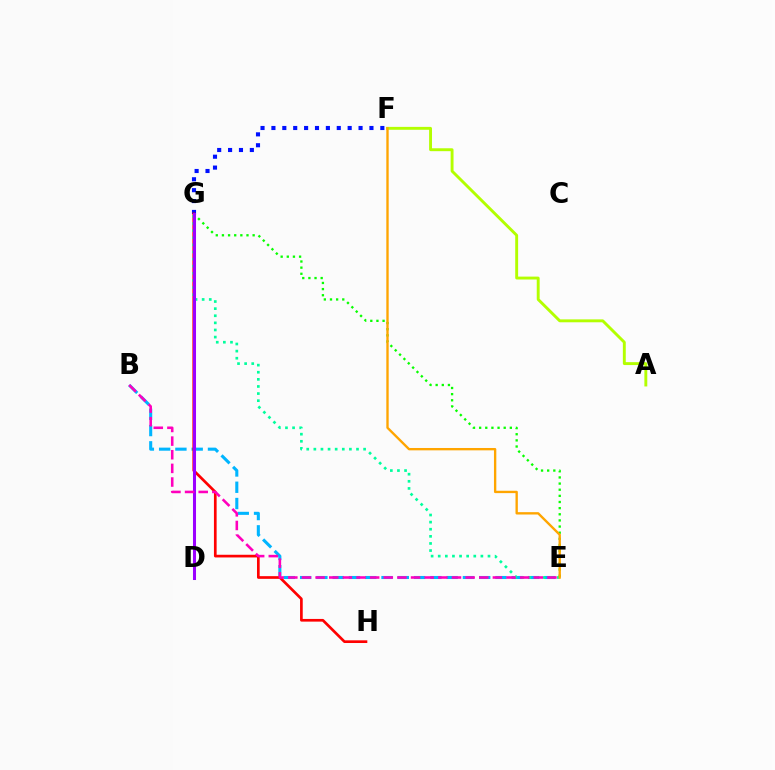{('B', 'E'): [{'color': '#00b5ff', 'line_style': 'dashed', 'thickness': 2.21}, {'color': '#ff00bd', 'line_style': 'dashed', 'thickness': 1.85}], ('F', 'G'): [{'color': '#0010ff', 'line_style': 'dotted', 'thickness': 2.96}], ('G', 'H'): [{'color': '#ff0000', 'line_style': 'solid', 'thickness': 1.93}], ('E', 'G'): [{'color': '#00ff9d', 'line_style': 'dotted', 'thickness': 1.93}, {'color': '#08ff00', 'line_style': 'dotted', 'thickness': 1.67}], ('A', 'F'): [{'color': '#b3ff00', 'line_style': 'solid', 'thickness': 2.09}], ('D', 'G'): [{'color': '#9b00ff', 'line_style': 'solid', 'thickness': 2.19}], ('E', 'F'): [{'color': '#ffa500', 'line_style': 'solid', 'thickness': 1.7}]}